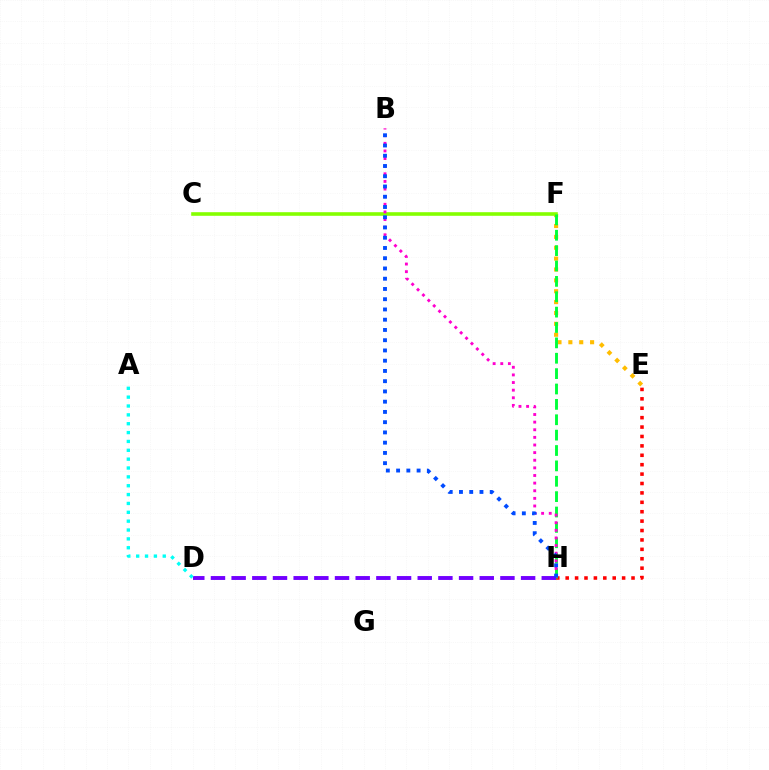{('E', 'F'): [{'color': '#ffbd00', 'line_style': 'dotted', 'thickness': 2.95}], ('C', 'F'): [{'color': '#84ff00', 'line_style': 'solid', 'thickness': 2.59}], ('E', 'H'): [{'color': '#ff0000', 'line_style': 'dotted', 'thickness': 2.56}], ('F', 'H'): [{'color': '#00ff39', 'line_style': 'dashed', 'thickness': 2.09}], ('B', 'H'): [{'color': '#ff00cf', 'line_style': 'dotted', 'thickness': 2.07}, {'color': '#004bff', 'line_style': 'dotted', 'thickness': 2.78}], ('D', 'H'): [{'color': '#7200ff', 'line_style': 'dashed', 'thickness': 2.81}], ('A', 'D'): [{'color': '#00fff6', 'line_style': 'dotted', 'thickness': 2.41}]}